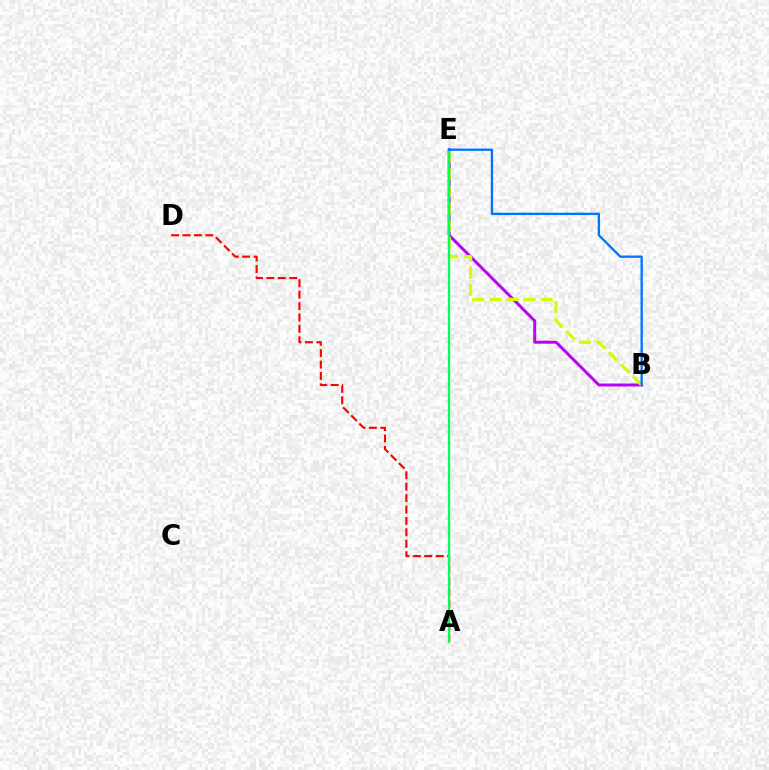{('B', 'E'): [{'color': '#b900ff', 'line_style': 'solid', 'thickness': 2.14}, {'color': '#d1ff00', 'line_style': 'dashed', 'thickness': 2.33}, {'color': '#0074ff', 'line_style': 'solid', 'thickness': 1.68}], ('A', 'D'): [{'color': '#ff0000', 'line_style': 'dashed', 'thickness': 1.55}], ('A', 'E'): [{'color': '#00ff5c', 'line_style': 'solid', 'thickness': 1.64}]}